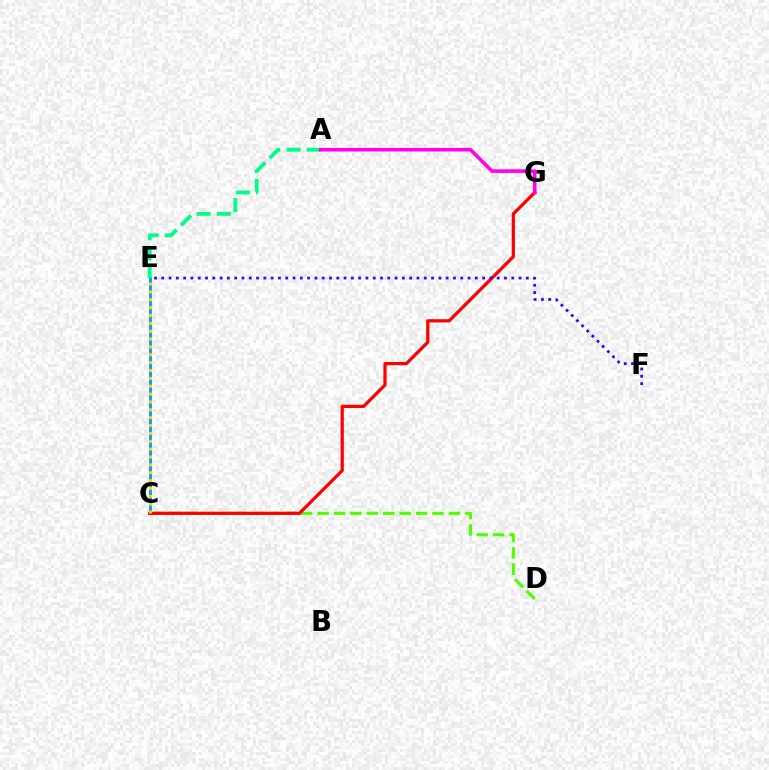{('C', 'D'): [{'color': '#4fff00', 'line_style': 'dashed', 'thickness': 2.23}], ('C', 'E'): [{'color': '#009eff', 'line_style': 'solid', 'thickness': 2.06}, {'color': '#ffd500', 'line_style': 'dotted', 'thickness': 2.14}], ('C', 'G'): [{'color': '#ff0000', 'line_style': 'solid', 'thickness': 2.33}], ('A', 'E'): [{'color': '#00ff86', 'line_style': 'dashed', 'thickness': 2.75}], ('E', 'F'): [{'color': '#3700ff', 'line_style': 'dotted', 'thickness': 1.98}], ('A', 'G'): [{'color': '#ff00ed', 'line_style': 'solid', 'thickness': 2.57}]}